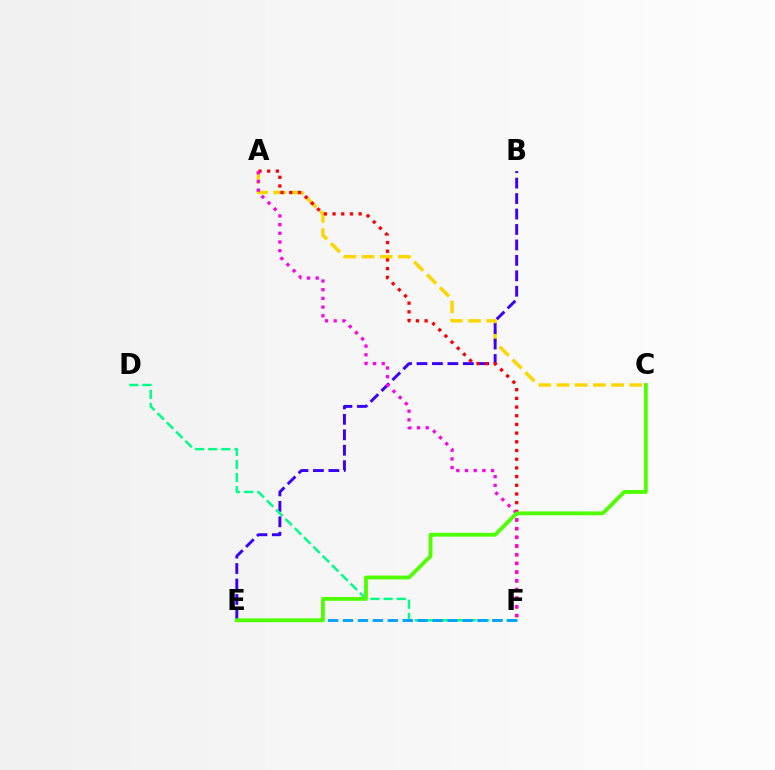{('A', 'C'): [{'color': '#ffd500', 'line_style': 'dashed', 'thickness': 2.47}], ('B', 'E'): [{'color': '#3700ff', 'line_style': 'dashed', 'thickness': 2.1}], ('D', 'F'): [{'color': '#00ff86', 'line_style': 'dashed', 'thickness': 1.78}], ('A', 'F'): [{'color': '#ff0000', 'line_style': 'dotted', 'thickness': 2.36}, {'color': '#ff00ed', 'line_style': 'dotted', 'thickness': 2.36}], ('E', 'F'): [{'color': '#009eff', 'line_style': 'dashed', 'thickness': 2.03}], ('C', 'E'): [{'color': '#4fff00', 'line_style': 'solid', 'thickness': 2.75}]}